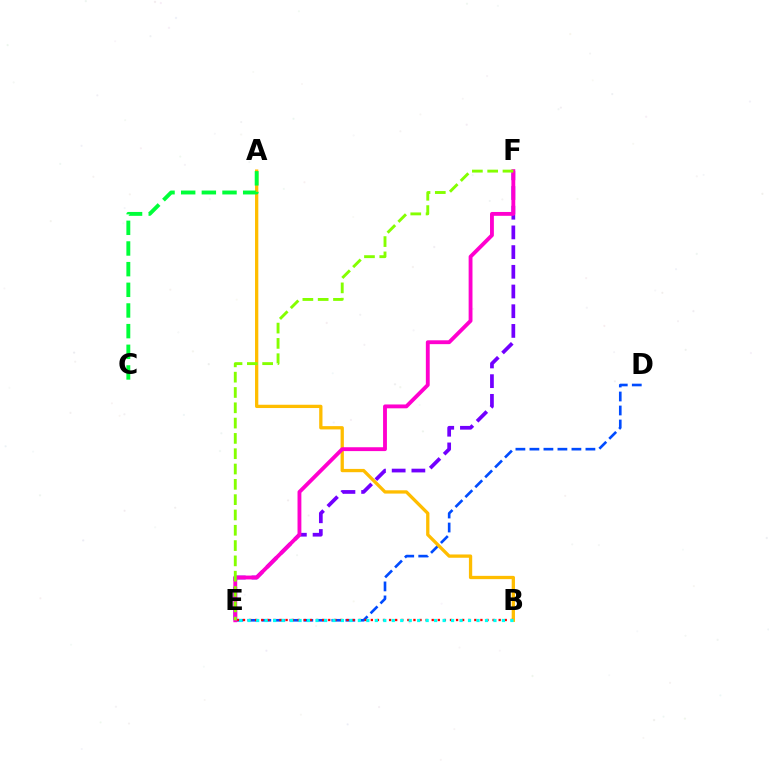{('D', 'E'): [{'color': '#004bff', 'line_style': 'dashed', 'thickness': 1.9}], ('A', 'B'): [{'color': '#ffbd00', 'line_style': 'solid', 'thickness': 2.37}], ('B', 'E'): [{'color': '#ff0000', 'line_style': 'dotted', 'thickness': 1.65}, {'color': '#00fff6', 'line_style': 'dotted', 'thickness': 2.3}], ('E', 'F'): [{'color': '#7200ff', 'line_style': 'dashed', 'thickness': 2.68}, {'color': '#ff00cf', 'line_style': 'solid', 'thickness': 2.77}, {'color': '#84ff00', 'line_style': 'dashed', 'thickness': 2.08}], ('A', 'C'): [{'color': '#00ff39', 'line_style': 'dashed', 'thickness': 2.81}]}